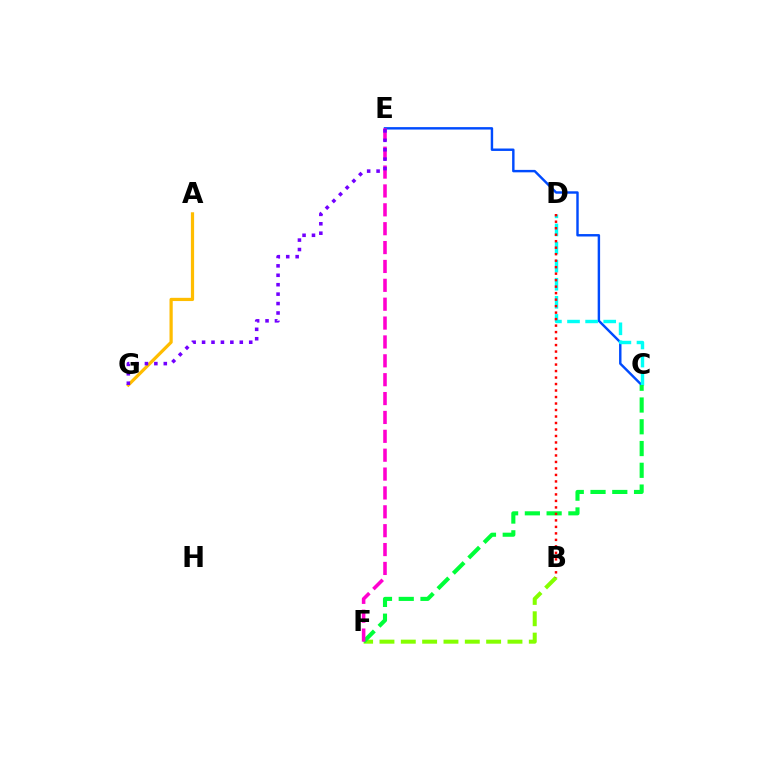{('A', 'G'): [{'color': '#ffbd00', 'line_style': 'solid', 'thickness': 2.32}], ('C', 'E'): [{'color': '#004bff', 'line_style': 'solid', 'thickness': 1.75}], ('B', 'F'): [{'color': '#84ff00', 'line_style': 'dashed', 'thickness': 2.9}], ('C', 'D'): [{'color': '#00fff6', 'line_style': 'dashed', 'thickness': 2.46}], ('C', 'F'): [{'color': '#00ff39', 'line_style': 'dashed', 'thickness': 2.96}], ('B', 'D'): [{'color': '#ff0000', 'line_style': 'dotted', 'thickness': 1.76}], ('E', 'F'): [{'color': '#ff00cf', 'line_style': 'dashed', 'thickness': 2.56}], ('E', 'G'): [{'color': '#7200ff', 'line_style': 'dotted', 'thickness': 2.56}]}